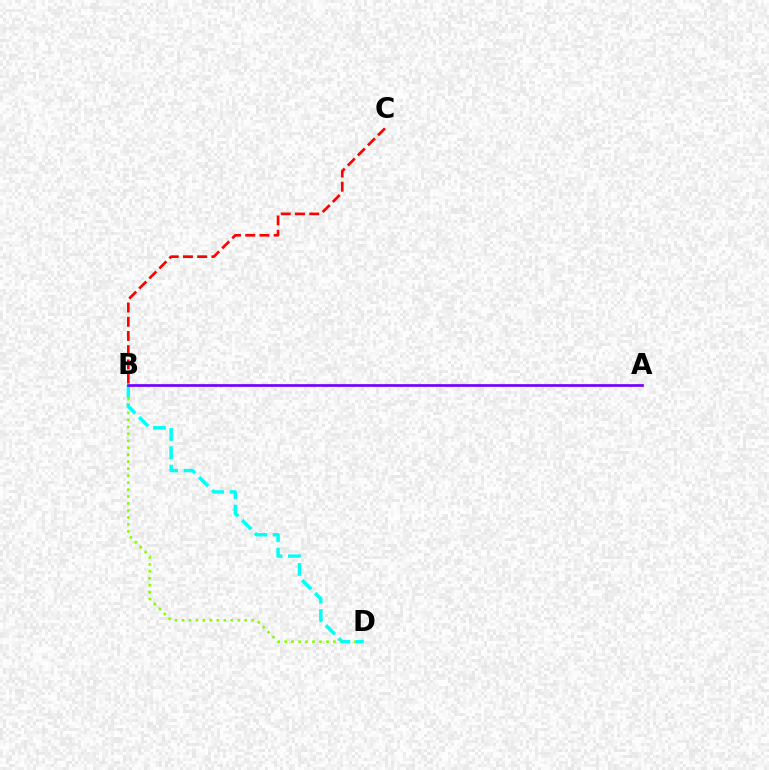{('B', 'C'): [{'color': '#ff0000', 'line_style': 'dashed', 'thickness': 1.93}], ('B', 'D'): [{'color': '#84ff00', 'line_style': 'dotted', 'thickness': 1.89}, {'color': '#00fff6', 'line_style': 'dashed', 'thickness': 2.49}], ('A', 'B'): [{'color': '#7200ff', 'line_style': 'solid', 'thickness': 1.94}]}